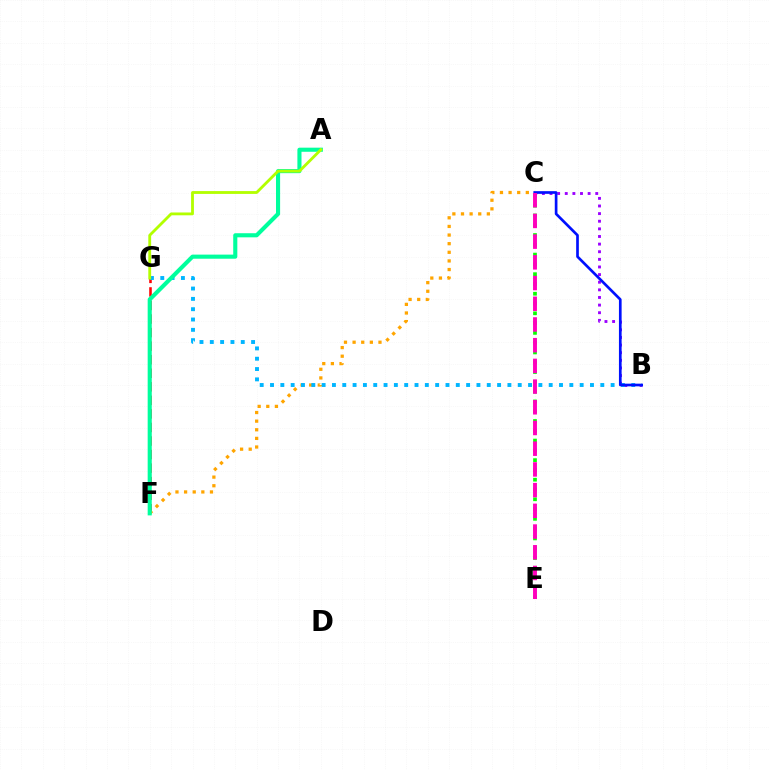{('B', 'C'): [{'color': '#9b00ff', 'line_style': 'dotted', 'thickness': 2.07}, {'color': '#0010ff', 'line_style': 'solid', 'thickness': 1.93}], ('F', 'G'): [{'color': '#ff0000', 'line_style': 'dashed', 'thickness': 1.84}], ('C', 'F'): [{'color': '#ffa500', 'line_style': 'dotted', 'thickness': 2.34}], ('B', 'G'): [{'color': '#00b5ff', 'line_style': 'dotted', 'thickness': 2.8}], ('C', 'E'): [{'color': '#08ff00', 'line_style': 'dotted', 'thickness': 2.66}, {'color': '#ff00bd', 'line_style': 'dashed', 'thickness': 2.81}], ('A', 'F'): [{'color': '#00ff9d', 'line_style': 'solid', 'thickness': 2.95}], ('A', 'G'): [{'color': '#b3ff00', 'line_style': 'solid', 'thickness': 2.04}]}